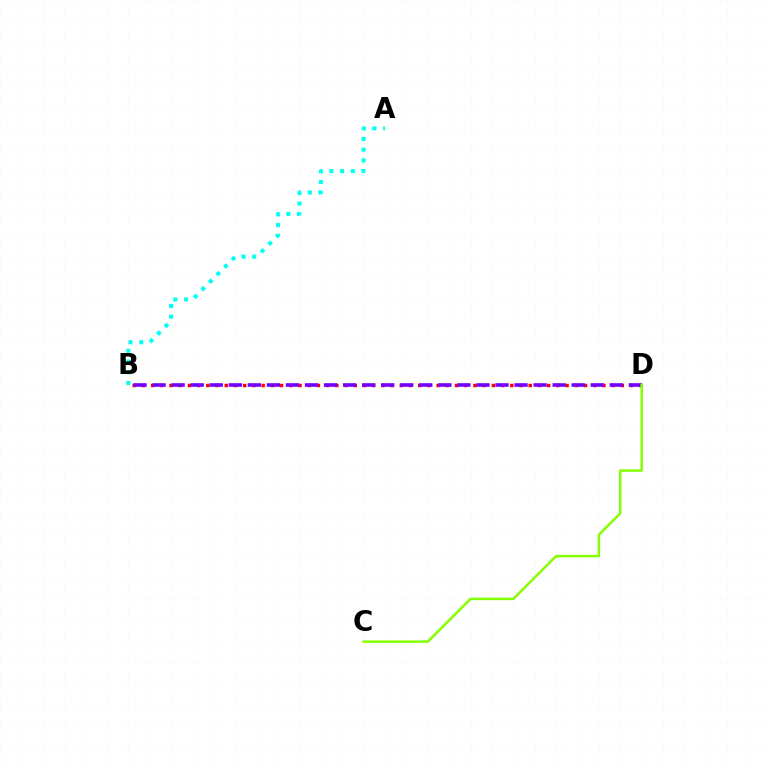{('B', 'D'): [{'color': '#ff0000', 'line_style': 'dotted', 'thickness': 2.5}, {'color': '#7200ff', 'line_style': 'dashed', 'thickness': 2.59}], ('A', 'B'): [{'color': '#00fff6', 'line_style': 'dotted', 'thickness': 2.92}], ('C', 'D'): [{'color': '#84ff00', 'line_style': 'solid', 'thickness': 1.8}]}